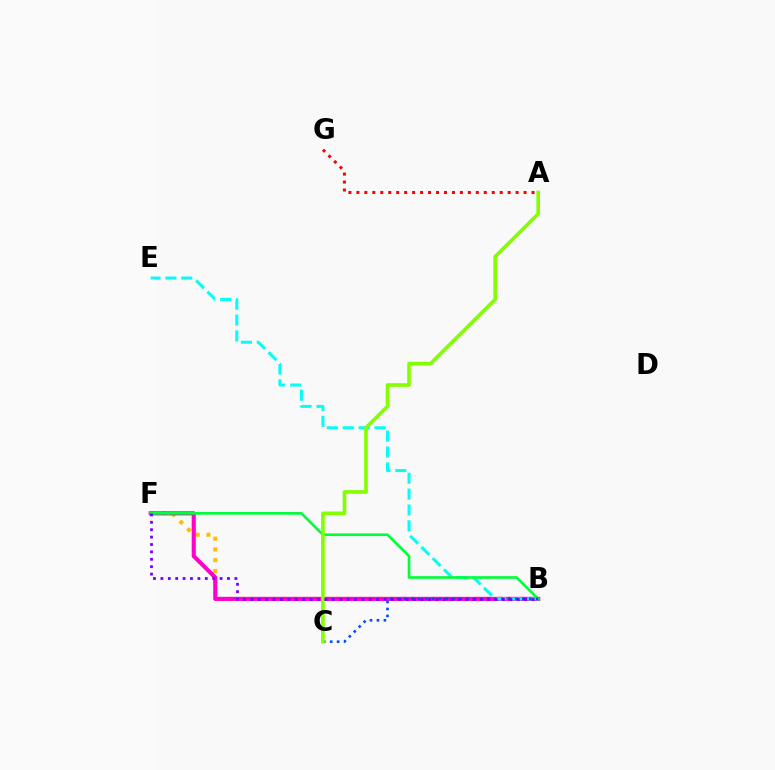{('B', 'F'): [{'color': '#ffbd00', 'line_style': 'dotted', 'thickness': 2.92}, {'color': '#ff00cf', 'line_style': 'solid', 'thickness': 2.95}, {'color': '#00ff39', 'line_style': 'solid', 'thickness': 1.91}, {'color': '#7200ff', 'line_style': 'dotted', 'thickness': 2.01}], ('B', 'E'): [{'color': '#00fff6', 'line_style': 'dashed', 'thickness': 2.16}], ('A', 'G'): [{'color': '#ff0000', 'line_style': 'dotted', 'thickness': 2.16}], ('B', 'C'): [{'color': '#004bff', 'line_style': 'dotted', 'thickness': 1.89}], ('A', 'C'): [{'color': '#84ff00', 'line_style': 'solid', 'thickness': 2.63}]}